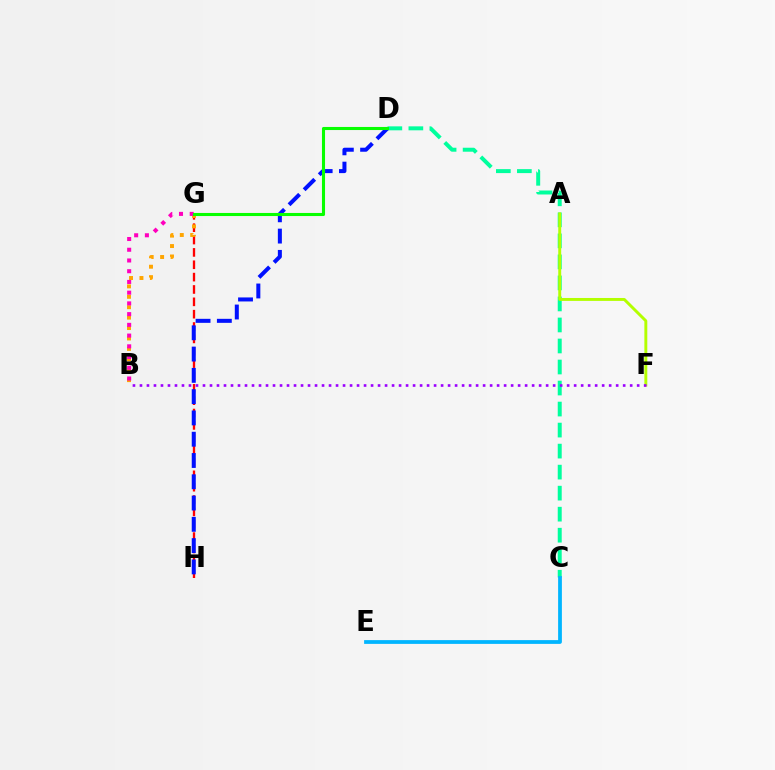{('C', 'D'): [{'color': '#00ff9d', 'line_style': 'dashed', 'thickness': 2.86}], ('G', 'H'): [{'color': '#ff0000', 'line_style': 'dashed', 'thickness': 1.68}], ('C', 'E'): [{'color': '#00b5ff', 'line_style': 'solid', 'thickness': 2.71}], ('B', 'G'): [{'color': '#ffa500', 'line_style': 'dotted', 'thickness': 2.83}, {'color': '#ff00bd', 'line_style': 'dotted', 'thickness': 2.92}], ('A', 'F'): [{'color': '#b3ff00', 'line_style': 'solid', 'thickness': 2.11}], ('D', 'H'): [{'color': '#0010ff', 'line_style': 'dashed', 'thickness': 2.89}], ('D', 'G'): [{'color': '#08ff00', 'line_style': 'solid', 'thickness': 2.22}], ('B', 'F'): [{'color': '#9b00ff', 'line_style': 'dotted', 'thickness': 1.9}]}